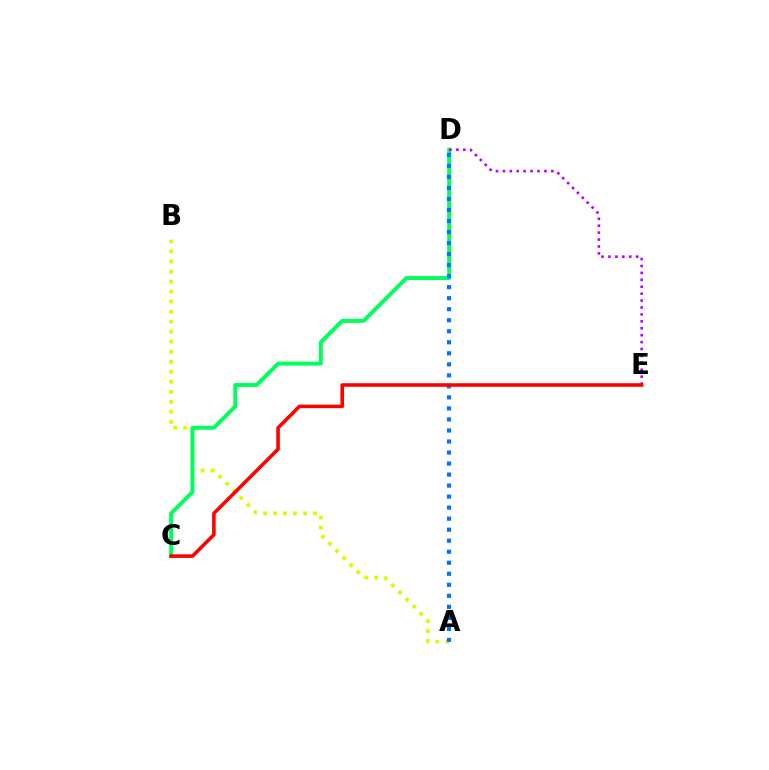{('A', 'B'): [{'color': '#d1ff00', 'line_style': 'dotted', 'thickness': 2.72}], ('C', 'D'): [{'color': '#00ff5c', 'line_style': 'solid', 'thickness': 2.84}], ('A', 'D'): [{'color': '#0074ff', 'line_style': 'dotted', 'thickness': 3.0}], ('D', 'E'): [{'color': '#b900ff', 'line_style': 'dotted', 'thickness': 1.88}], ('C', 'E'): [{'color': '#ff0000', 'line_style': 'solid', 'thickness': 2.57}]}